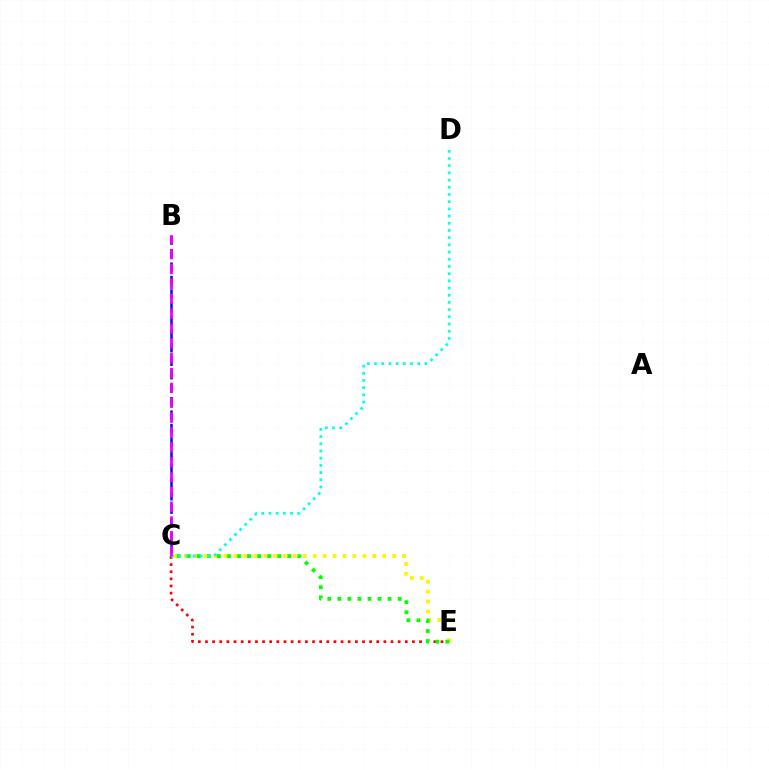{('B', 'C'): [{'color': '#0010ff', 'line_style': 'dashed', 'thickness': 1.83}, {'color': '#ee00ff', 'line_style': 'dashed', 'thickness': 2.02}], ('C', 'E'): [{'color': '#fcf500', 'line_style': 'dotted', 'thickness': 2.7}, {'color': '#ff0000', 'line_style': 'dotted', 'thickness': 1.94}, {'color': '#08ff00', 'line_style': 'dotted', 'thickness': 2.73}], ('C', 'D'): [{'color': '#00fff6', 'line_style': 'dotted', 'thickness': 1.96}]}